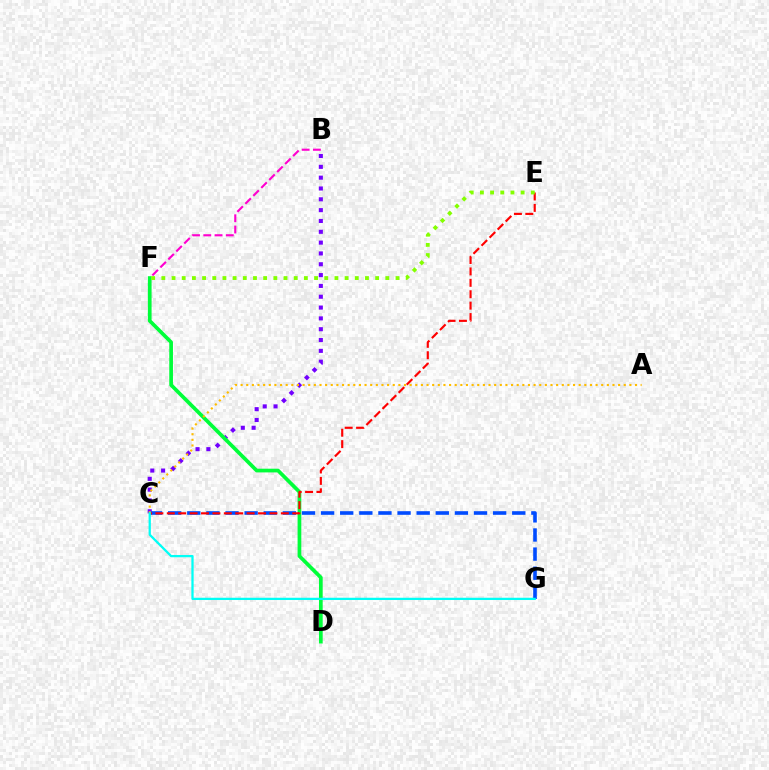{('B', 'F'): [{'color': '#ff00cf', 'line_style': 'dashed', 'thickness': 1.53}], ('B', 'C'): [{'color': '#7200ff', 'line_style': 'dotted', 'thickness': 2.94}], ('C', 'G'): [{'color': '#004bff', 'line_style': 'dashed', 'thickness': 2.6}, {'color': '#00fff6', 'line_style': 'solid', 'thickness': 1.63}], ('D', 'F'): [{'color': '#00ff39', 'line_style': 'solid', 'thickness': 2.67}], ('C', 'E'): [{'color': '#ff0000', 'line_style': 'dashed', 'thickness': 1.55}], ('E', 'F'): [{'color': '#84ff00', 'line_style': 'dotted', 'thickness': 2.77}], ('A', 'C'): [{'color': '#ffbd00', 'line_style': 'dotted', 'thickness': 1.53}]}